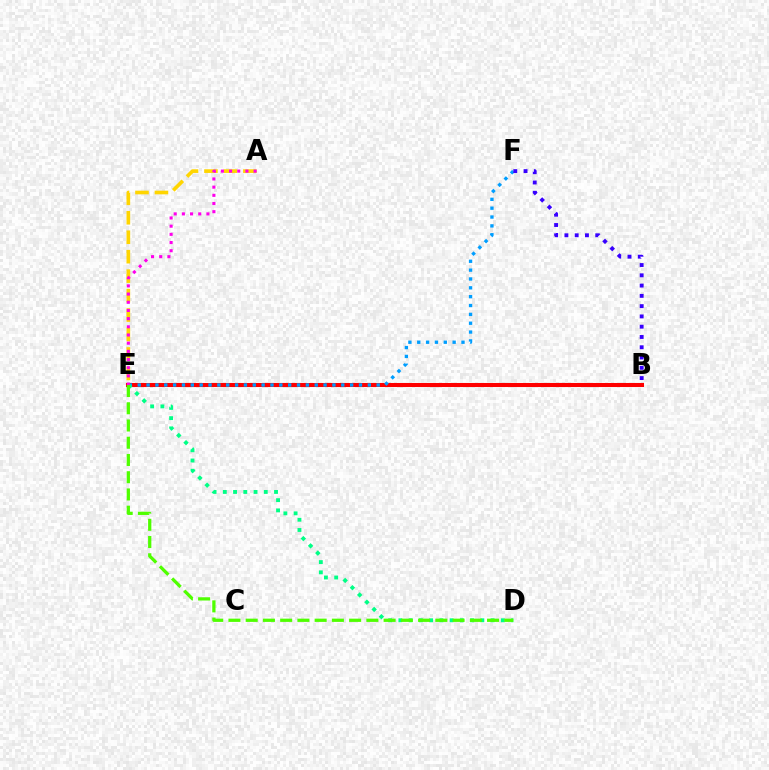{('B', 'E'): [{'color': '#ff0000', 'line_style': 'solid', 'thickness': 2.92}], ('E', 'F'): [{'color': '#009eff', 'line_style': 'dotted', 'thickness': 2.4}], ('D', 'E'): [{'color': '#00ff86', 'line_style': 'dotted', 'thickness': 2.78}, {'color': '#4fff00', 'line_style': 'dashed', 'thickness': 2.34}], ('A', 'E'): [{'color': '#ffd500', 'line_style': 'dashed', 'thickness': 2.64}, {'color': '#ff00ed', 'line_style': 'dotted', 'thickness': 2.22}], ('B', 'F'): [{'color': '#3700ff', 'line_style': 'dotted', 'thickness': 2.79}]}